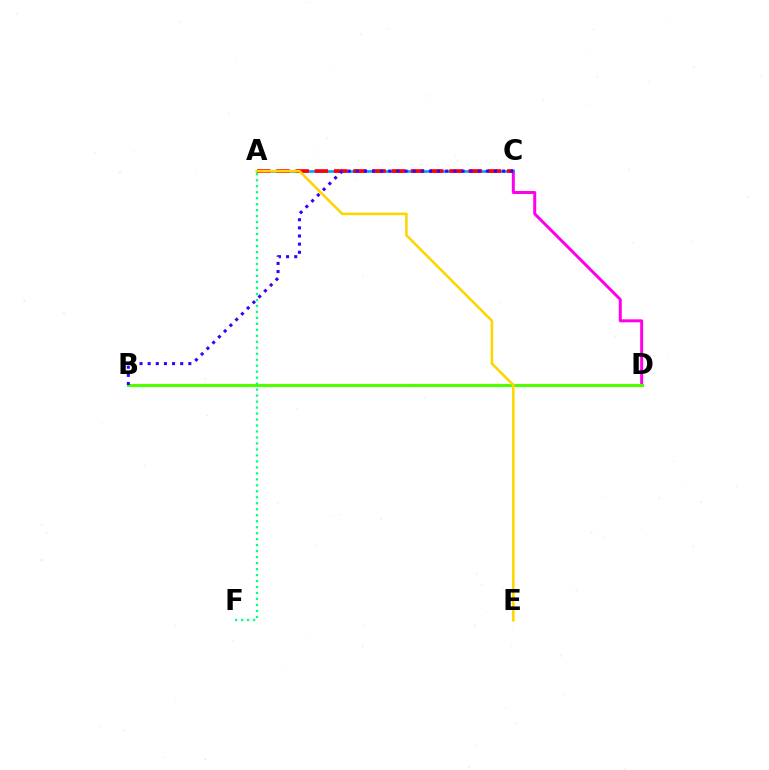{('C', 'D'): [{'color': '#ff00ed', 'line_style': 'solid', 'thickness': 2.15}], ('A', 'C'): [{'color': '#009eff', 'line_style': 'solid', 'thickness': 1.87}, {'color': '#ff0000', 'line_style': 'dashed', 'thickness': 2.61}], ('B', 'D'): [{'color': '#4fff00', 'line_style': 'solid', 'thickness': 2.27}], ('A', 'F'): [{'color': '#00ff86', 'line_style': 'dotted', 'thickness': 1.63}], ('B', 'C'): [{'color': '#3700ff', 'line_style': 'dotted', 'thickness': 2.21}], ('A', 'E'): [{'color': '#ffd500', 'line_style': 'solid', 'thickness': 1.85}]}